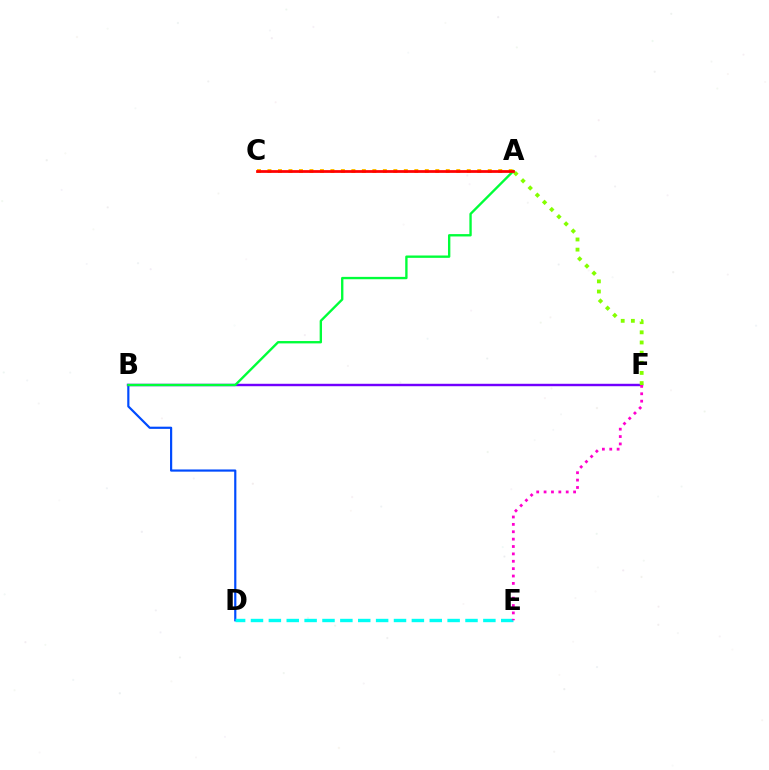{('B', 'D'): [{'color': '#004bff', 'line_style': 'solid', 'thickness': 1.58}], ('D', 'E'): [{'color': '#00fff6', 'line_style': 'dashed', 'thickness': 2.43}], ('B', 'F'): [{'color': '#7200ff', 'line_style': 'solid', 'thickness': 1.75}], ('E', 'F'): [{'color': '#ff00cf', 'line_style': 'dotted', 'thickness': 2.0}], ('A', 'C'): [{'color': '#ffbd00', 'line_style': 'dotted', 'thickness': 2.85}, {'color': '#ff0000', 'line_style': 'solid', 'thickness': 1.98}], ('A', 'B'): [{'color': '#00ff39', 'line_style': 'solid', 'thickness': 1.7}], ('A', 'F'): [{'color': '#84ff00', 'line_style': 'dotted', 'thickness': 2.76}]}